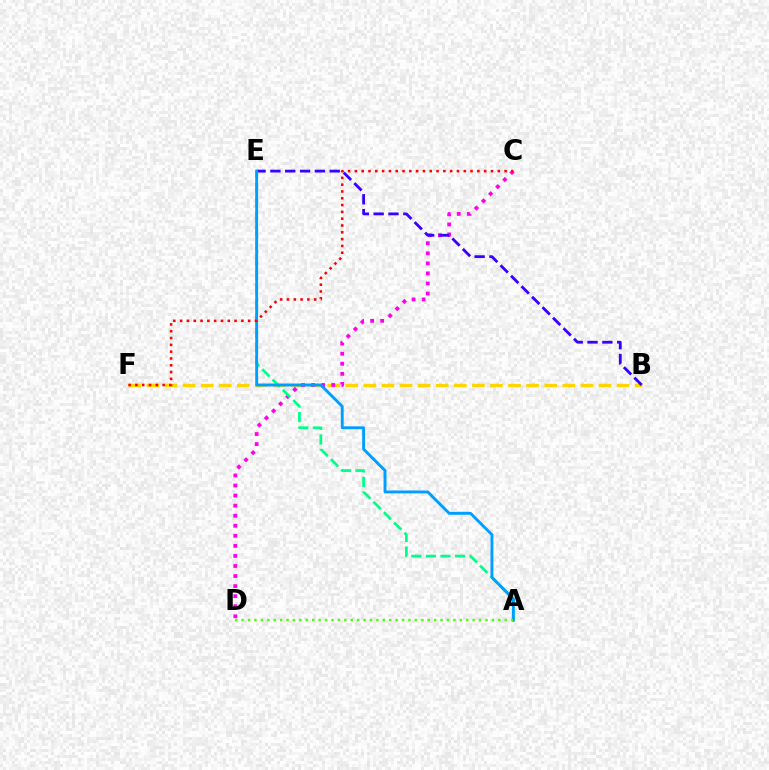{('B', 'F'): [{'color': '#ffd500', 'line_style': 'dashed', 'thickness': 2.46}], ('C', 'D'): [{'color': '#ff00ed', 'line_style': 'dotted', 'thickness': 2.73}], ('B', 'E'): [{'color': '#3700ff', 'line_style': 'dashed', 'thickness': 2.02}], ('A', 'E'): [{'color': '#00ff86', 'line_style': 'dashed', 'thickness': 1.98}, {'color': '#009eff', 'line_style': 'solid', 'thickness': 2.08}], ('A', 'D'): [{'color': '#4fff00', 'line_style': 'dotted', 'thickness': 1.74}], ('C', 'F'): [{'color': '#ff0000', 'line_style': 'dotted', 'thickness': 1.85}]}